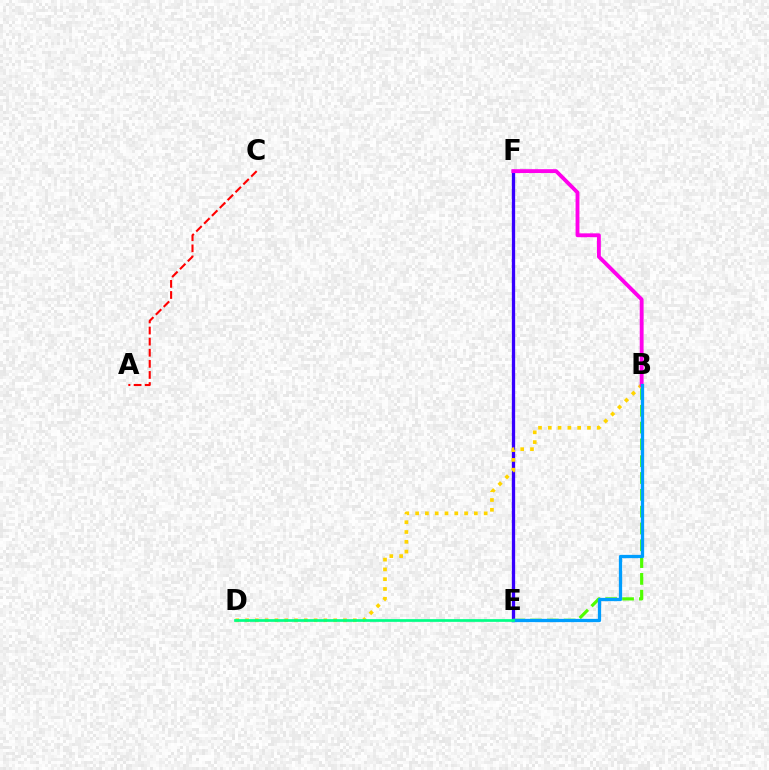{('E', 'F'): [{'color': '#3700ff', 'line_style': 'solid', 'thickness': 2.37}], ('B', 'E'): [{'color': '#4fff00', 'line_style': 'dashed', 'thickness': 2.28}, {'color': '#009eff', 'line_style': 'solid', 'thickness': 2.36}], ('B', 'D'): [{'color': '#ffd500', 'line_style': 'dotted', 'thickness': 2.66}], ('B', 'F'): [{'color': '#ff00ed', 'line_style': 'solid', 'thickness': 2.78}], ('D', 'E'): [{'color': '#00ff86', 'line_style': 'solid', 'thickness': 1.95}], ('A', 'C'): [{'color': '#ff0000', 'line_style': 'dashed', 'thickness': 1.51}]}